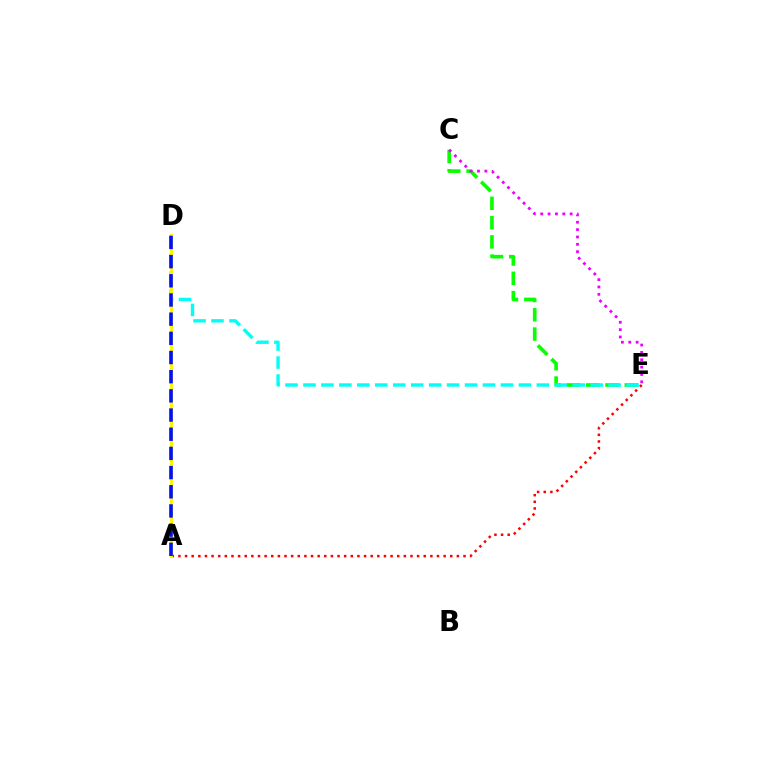{('C', 'E'): [{'color': '#08ff00', 'line_style': 'dashed', 'thickness': 2.62}, {'color': '#ee00ff', 'line_style': 'dotted', 'thickness': 2.0}], ('A', 'E'): [{'color': '#ff0000', 'line_style': 'dotted', 'thickness': 1.8}], ('D', 'E'): [{'color': '#00fff6', 'line_style': 'dashed', 'thickness': 2.44}], ('A', 'D'): [{'color': '#fcf500', 'line_style': 'solid', 'thickness': 2.14}, {'color': '#0010ff', 'line_style': 'dashed', 'thickness': 2.61}]}